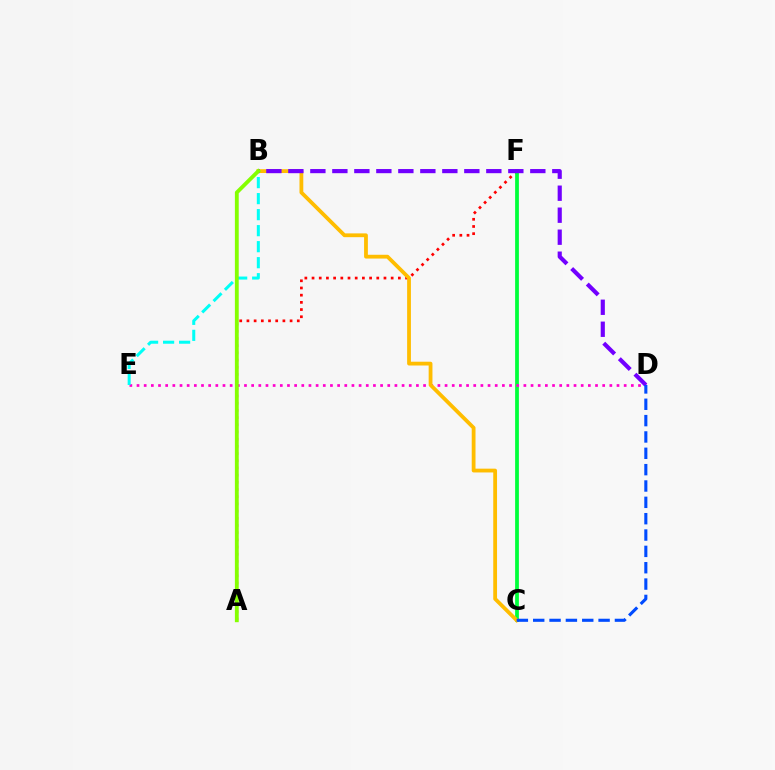{('A', 'F'): [{'color': '#ff0000', 'line_style': 'dotted', 'thickness': 1.95}], ('C', 'F'): [{'color': '#00ff39', 'line_style': 'solid', 'thickness': 2.71}], ('D', 'E'): [{'color': '#ff00cf', 'line_style': 'dotted', 'thickness': 1.95}], ('B', 'C'): [{'color': '#ffbd00', 'line_style': 'solid', 'thickness': 2.73}], ('B', 'D'): [{'color': '#7200ff', 'line_style': 'dashed', 'thickness': 2.99}], ('C', 'D'): [{'color': '#004bff', 'line_style': 'dashed', 'thickness': 2.22}], ('B', 'E'): [{'color': '#00fff6', 'line_style': 'dashed', 'thickness': 2.18}], ('A', 'B'): [{'color': '#84ff00', 'line_style': 'solid', 'thickness': 2.76}]}